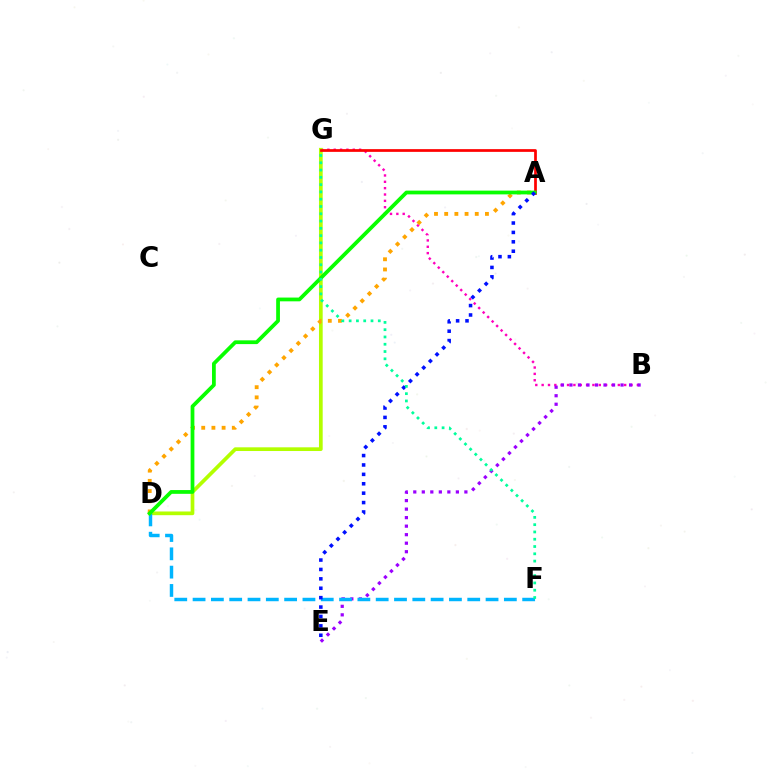{('B', 'G'): [{'color': '#ff00bd', 'line_style': 'dotted', 'thickness': 1.72}], ('D', 'G'): [{'color': '#b3ff00', 'line_style': 'solid', 'thickness': 2.67}], ('A', 'D'): [{'color': '#ffa500', 'line_style': 'dotted', 'thickness': 2.77}, {'color': '#08ff00', 'line_style': 'solid', 'thickness': 2.71}], ('B', 'E'): [{'color': '#9b00ff', 'line_style': 'dotted', 'thickness': 2.31}], ('A', 'G'): [{'color': '#ff0000', 'line_style': 'solid', 'thickness': 1.97}], ('D', 'F'): [{'color': '#00b5ff', 'line_style': 'dashed', 'thickness': 2.49}], ('A', 'E'): [{'color': '#0010ff', 'line_style': 'dotted', 'thickness': 2.55}], ('F', 'G'): [{'color': '#00ff9d', 'line_style': 'dotted', 'thickness': 1.98}]}